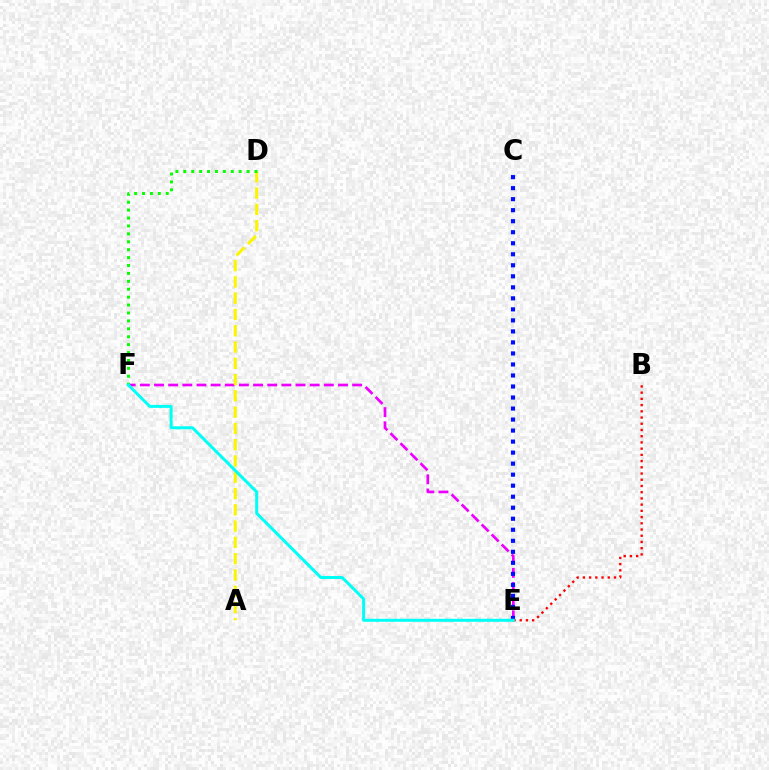{('E', 'F'): [{'color': '#ee00ff', 'line_style': 'dashed', 'thickness': 1.92}, {'color': '#00fff6', 'line_style': 'solid', 'thickness': 2.16}], ('A', 'D'): [{'color': '#fcf500', 'line_style': 'dashed', 'thickness': 2.21}], ('D', 'F'): [{'color': '#08ff00', 'line_style': 'dotted', 'thickness': 2.15}], ('C', 'E'): [{'color': '#0010ff', 'line_style': 'dotted', 'thickness': 2.99}], ('B', 'E'): [{'color': '#ff0000', 'line_style': 'dotted', 'thickness': 1.69}]}